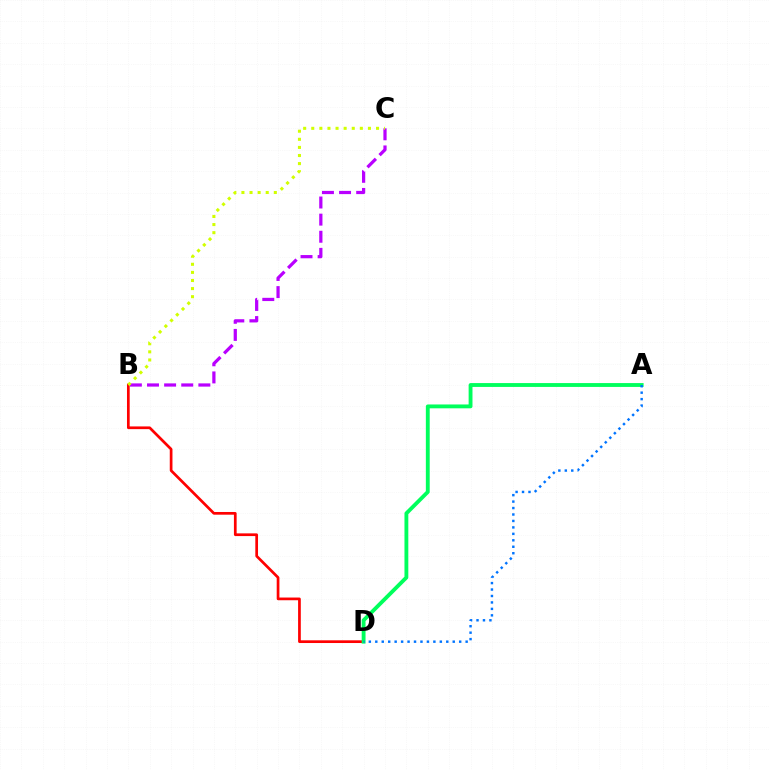{('B', 'D'): [{'color': '#ff0000', 'line_style': 'solid', 'thickness': 1.95}], ('B', 'C'): [{'color': '#b900ff', 'line_style': 'dashed', 'thickness': 2.33}, {'color': '#d1ff00', 'line_style': 'dotted', 'thickness': 2.2}], ('A', 'D'): [{'color': '#00ff5c', 'line_style': 'solid', 'thickness': 2.77}, {'color': '#0074ff', 'line_style': 'dotted', 'thickness': 1.75}]}